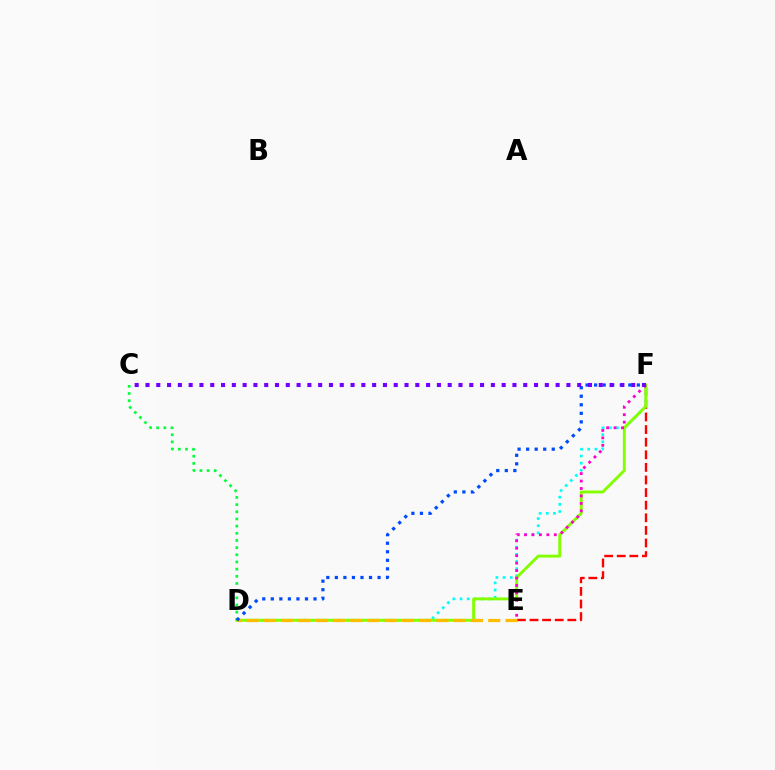{('D', 'F'): [{'color': '#00fff6', 'line_style': 'dotted', 'thickness': 1.94}, {'color': '#84ff00', 'line_style': 'solid', 'thickness': 2.11}, {'color': '#004bff', 'line_style': 'dotted', 'thickness': 2.32}], ('E', 'F'): [{'color': '#ff0000', 'line_style': 'dashed', 'thickness': 1.71}, {'color': '#ff00cf', 'line_style': 'dotted', 'thickness': 2.02}], ('C', 'D'): [{'color': '#00ff39', 'line_style': 'dotted', 'thickness': 1.95}], ('D', 'E'): [{'color': '#ffbd00', 'line_style': 'dashed', 'thickness': 2.34}], ('C', 'F'): [{'color': '#7200ff', 'line_style': 'dotted', 'thickness': 2.93}]}